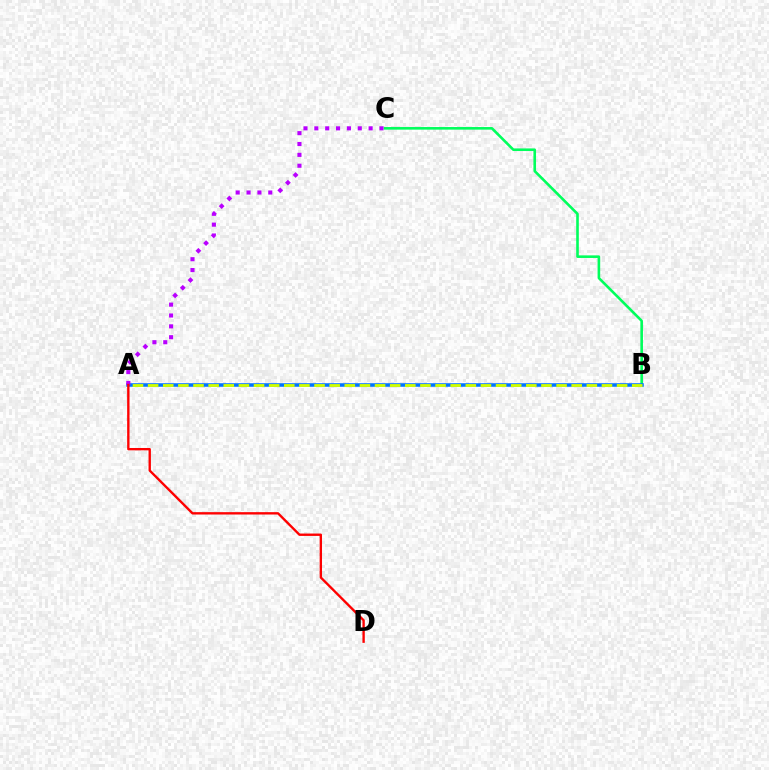{('B', 'C'): [{'color': '#00ff5c', 'line_style': 'solid', 'thickness': 1.88}], ('A', 'B'): [{'color': '#0074ff', 'line_style': 'solid', 'thickness': 2.54}, {'color': '#d1ff00', 'line_style': 'dashed', 'thickness': 2.06}], ('A', 'C'): [{'color': '#b900ff', 'line_style': 'dotted', 'thickness': 2.95}], ('A', 'D'): [{'color': '#ff0000', 'line_style': 'solid', 'thickness': 1.7}]}